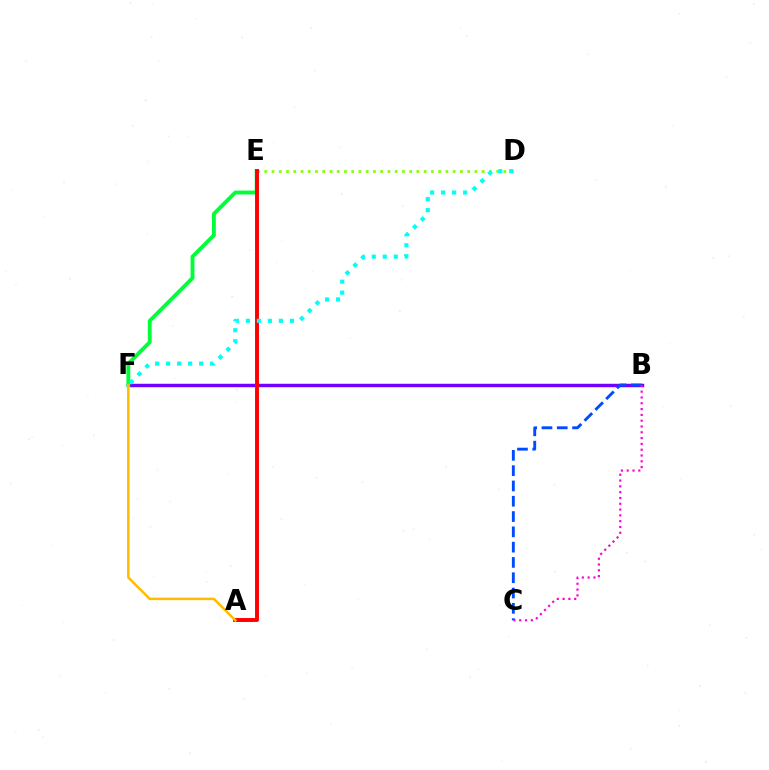{('B', 'F'): [{'color': '#7200ff', 'line_style': 'solid', 'thickness': 2.49}], ('E', 'F'): [{'color': '#00ff39', 'line_style': 'solid', 'thickness': 2.78}], ('D', 'E'): [{'color': '#84ff00', 'line_style': 'dotted', 'thickness': 1.97}], ('A', 'E'): [{'color': '#ff0000', 'line_style': 'solid', 'thickness': 2.82}], ('D', 'F'): [{'color': '#00fff6', 'line_style': 'dotted', 'thickness': 2.99}], ('B', 'C'): [{'color': '#004bff', 'line_style': 'dashed', 'thickness': 2.08}, {'color': '#ff00cf', 'line_style': 'dotted', 'thickness': 1.58}], ('A', 'F'): [{'color': '#ffbd00', 'line_style': 'solid', 'thickness': 1.81}]}